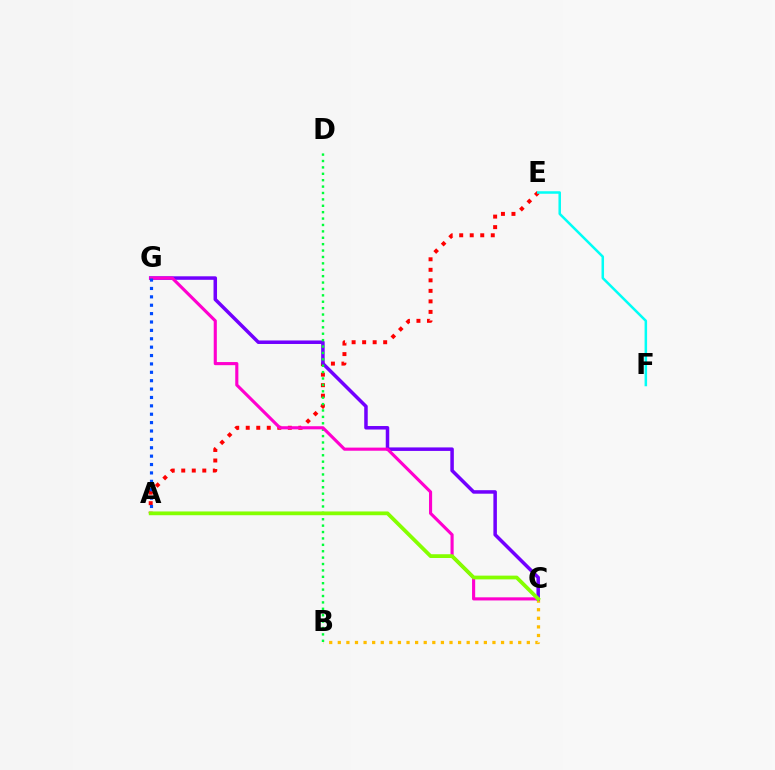{('A', 'E'): [{'color': '#ff0000', 'line_style': 'dotted', 'thickness': 2.86}], ('B', 'C'): [{'color': '#ffbd00', 'line_style': 'dotted', 'thickness': 2.33}], ('C', 'G'): [{'color': '#7200ff', 'line_style': 'solid', 'thickness': 2.53}, {'color': '#ff00cf', 'line_style': 'solid', 'thickness': 2.25}], ('E', 'F'): [{'color': '#00fff6', 'line_style': 'solid', 'thickness': 1.81}], ('B', 'D'): [{'color': '#00ff39', 'line_style': 'dotted', 'thickness': 1.74}], ('A', 'G'): [{'color': '#004bff', 'line_style': 'dotted', 'thickness': 2.28}], ('A', 'C'): [{'color': '#84ff00', 'line_style': 'solid', 'thickness': 2.71}]}